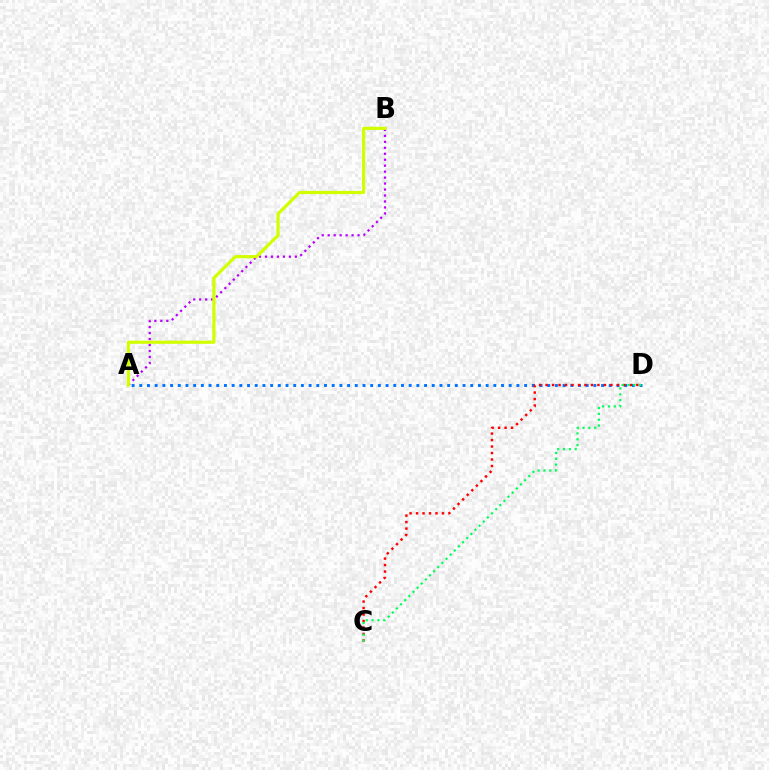{('A', 'B'): [{'color': '#b900ff', 'line_style': 'dotted', 'thickness': 1.62}, {'color': '#d1ff00', 'line_style': 'solid', 'thickness': 2.3}], ('A', 'D'): [{'color': '#0074ff', 'line_style': 'dotted', 'thickness': 2.09}], ('C', 'D'): [{'color': '#ff0000', 'line_style': 'dotted', 'thickness': 1.76}, {'color': '#00ff5c', 'line_style': 'dotted', 'thickness': 1.59}]}